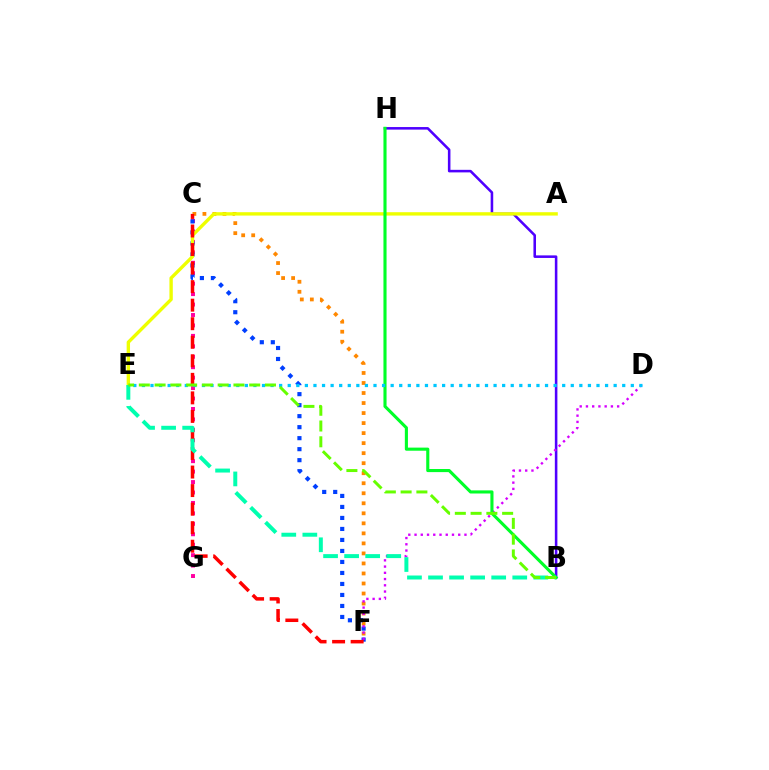{('B', 'H'): [{'color': '#4f00ff', 'line_style': 'solid', 'thickness': 1.84}, {'color': '#00ff27', 'line_style': 'solid', 'thickness': 2.24}], ('C', 'G'): [{'color': '#ff00a0', 'line_style': 'dotted', 'thickness': 2.84}], ('C', 'F'): [{'color': '#ff8800', 'line_style': 'dotted', 'thickness': 2.72}, {'color': '#003fff', 'line_style': 'dotted', 'thickness': 2.99}, {'color': '#ff0000', 'line_style': 'dashed', 'thickness': 2.52}], ('A', 'E'): [{'color': '#eeff00', 'line_style': 'solid', 'thickness': 2.43}], ('D', 'F'): [{'color': '#d600ff', 'line_style': 'dotted', 'thickness': 1.7}], ('B', 'E'): [{'color': '#00ffaf', 'line_style': 'dashed', 'thickness': 2.86}, {'color': '#66ff00', 'line_style': 'dashed', 'thickness': 2.14}], ('D', 'E'): [{'color': '#00c7ff', 'line_style': 'dotted', 'thickness': 2.33}]}